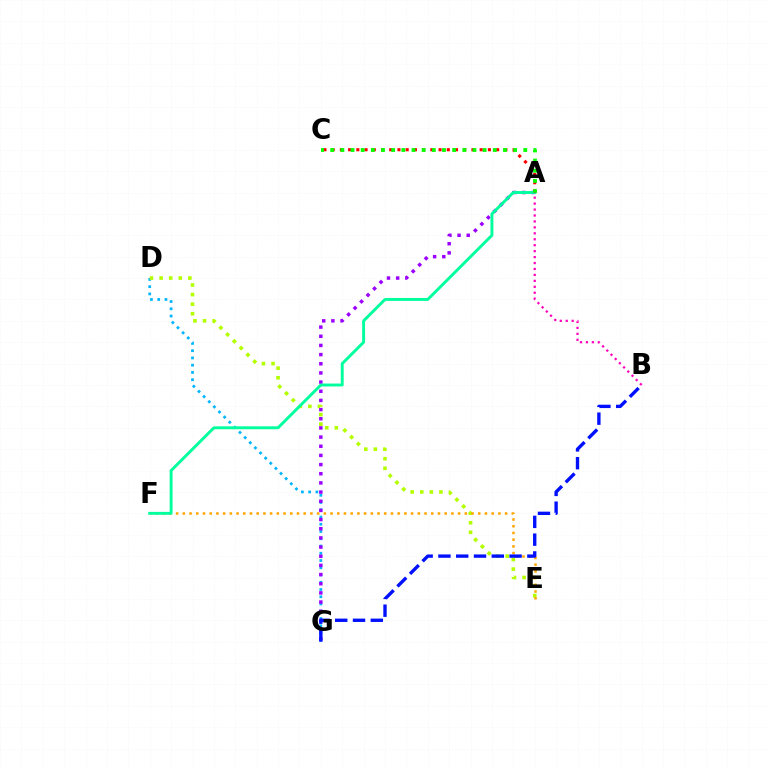{('D', 'G'): [{'color': '#00b5ff', 'line_style': 'dotted', 'thickness': 1.97}], ('A', 'C'): [{'color': '#ff0000', 'line_style': 'dotted', 'thickness': 2.23}, {'color': '#08ff00', 'line_style': 'dotted', 'thickness': 2.76}], ('D', 'E'): [{'color': '#b3ff00', 'line_style': 'dotted', 'thickness': 2.6}], ('E', 'F'): [{'color': '#ffa500', 'line_style': 'dotted', 'thickness': 1.82}], ('A', 'G'): [{'color': '#9b00ff', 'line_style': 'dotted', 'thickness': 2.49}], ('A', 'F'): [{'color': '#00ff9d', 'line_style': 'solid', 'thickness': 2.09}], ('B', 'G'): [{'color': '#0010ff', 'line_style': 'dashed', 'thickness': 2.42}], ('A', 'B'): [{'color': '#ff00bd', 'line_style': 'dotted', 'thickness': 1.61}]}